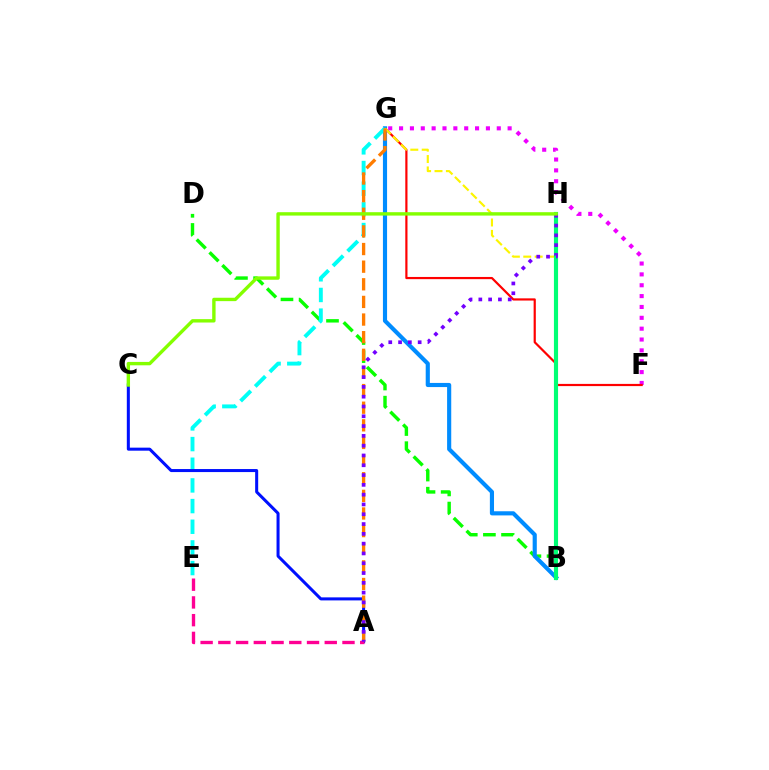{('F', 'G'): [{'color': '#ee00ff', 'line_style': 'dotted', 'thickness': 2.95}, {'color': '#ff0000', 'line_style': 'solid', 'thickness': 1.58}], ('B', 'D'): [{'color': '#08ff00', 'line_style': 'dashed', 'thickness': 2.46}], ('B', 'G'): [{'color': '#008cff', 'line_style': 'solid', 'thickness': 2.98}, {'color': '#fcf500', 'line_style': 'dashed', 'thickness': 1.55}], ('E', 'G'): [{'color': '#00fff6', 'line_style': 'dashed', 'thickness': 2.81}], ('A', 'C'): [{'color': '#0010ff', 'line_style': 'solid', 'thickness': 2.18}], ('A', 'G'): [{'color': '#ff7c00', 'line_style': 'dashed', 'thickness': 2.39}], ('A', 'E'): [{'color': '#ff0094', 'line_style': 'dashed', 'thickness': 2.41}], ('B', 'H'): [{'color': '#00ff74', 'line_style': 'solid', 'thickness': 2.98}], ('A', 'H'): [{'color': '#7200ff', 'line_style': 'dotted', 'thickness': 2.66}], ('C', 'H'): [{'color': '#84ff00', 'line_style': 'solid', 'thickness': 2.44}]}